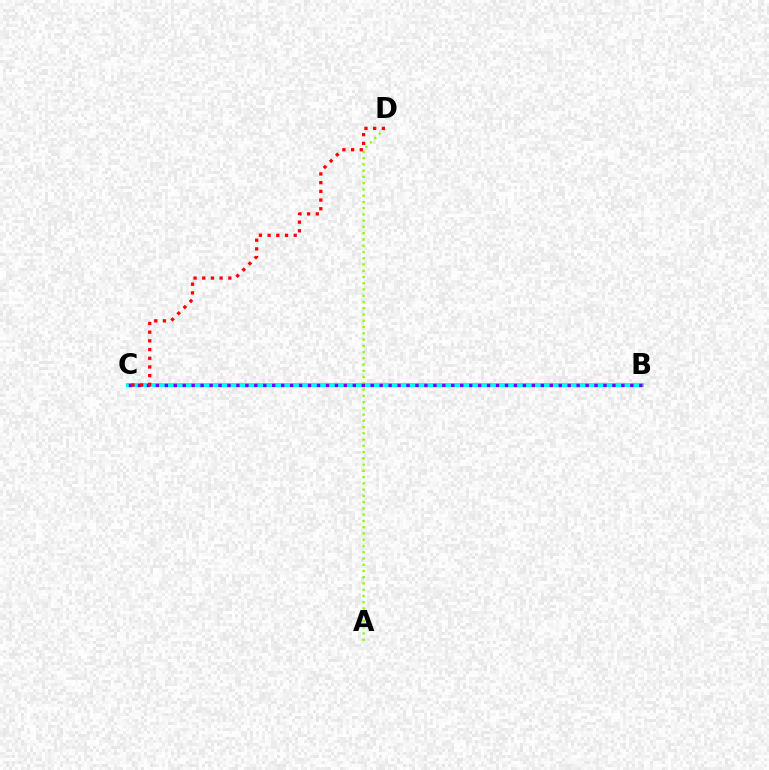{('A', 'D'): [{'color': '#84ff00', 'line_style': 'dotted', 'thickness': 1.7}], ('B', 'C'): [{'color': '#00fff6', 'line_style': 'solid', 'thickness': 2.89}, {'color': '#7200ff', 'line_style': 'dotted', 'thickness': 2.43}], ('C', 'D'): [{'color': '#ff0000', 'line_style': 'dotted', 'thickness': 2.36}]}